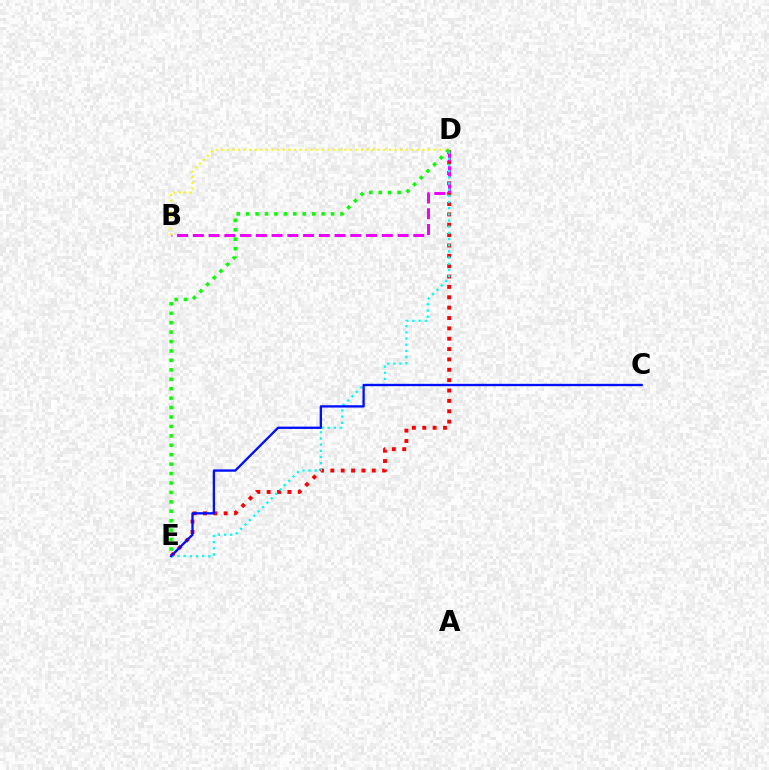{('D', 'E'): [{'color': '#ff0000', 'line_style': 'dotted', 'thickness': 2.82}, {'color': '#00fff6', 'line_style': 'dotted', 'thickness': 1.68}, {'color': '#08ff00', 'line_style': 'dotted', 'thickness': 2.56}], ('B', 'D'): [{'color': '#ee00ff', 'line_style': 'dashed', 'thickness': 2.14}, {'color': '#fcf500', 'line_style': 'dotted', 'thickness': 1.52}], ('C', 'E'): [{'color': '#0010ff', 'line_style': 'solid', 'thickness': 1.68}]}